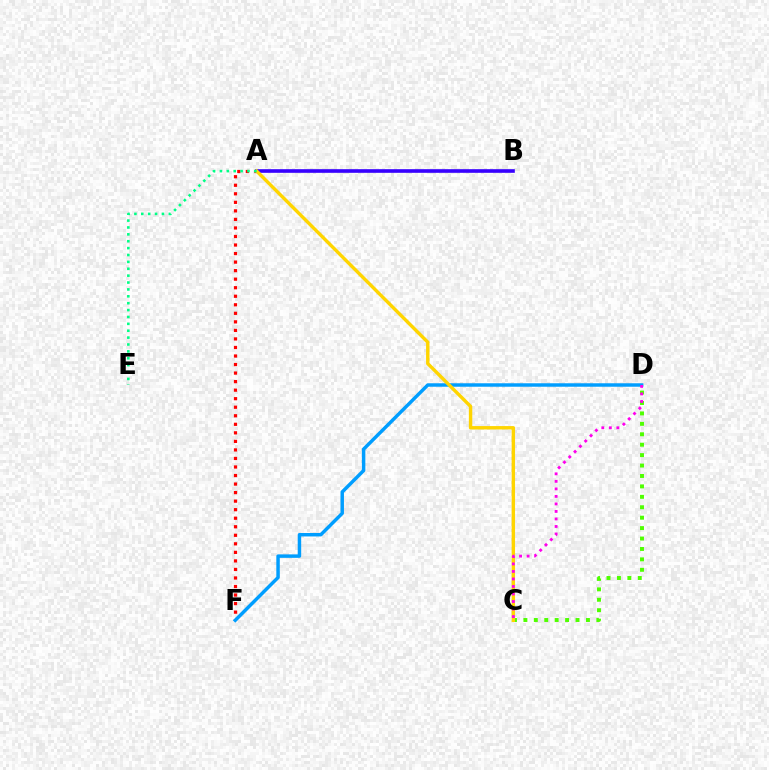{('A', 'B'): [{'color': '#3700ff', 'line_style': 'solid', 'thickness': 2.61}], ('A', 'F'): [{'color': '#ff0000', 'line_style': 'dotted', 'thickness': 2.32}], ('D', 'F'): [{'color': '#009eff', 'line_style': 'solid', 'thickness': 2.49}], ('C', 'D'): [{'color': '#4fff00', 'line_style': 'dotted', 'thickness': 2.83}, {'color': '#ff00ed', 'line_style': 'dotted', 'thickness': 2.04}], ('A', 'C'): [{'color': '#ffd500', 'line_style': 'solid', 'thickness': 2.45}], ('A', 'E'): [{'color': '#00ff86', 'line_style': 'dotted', 'thickness': 1.87}]}